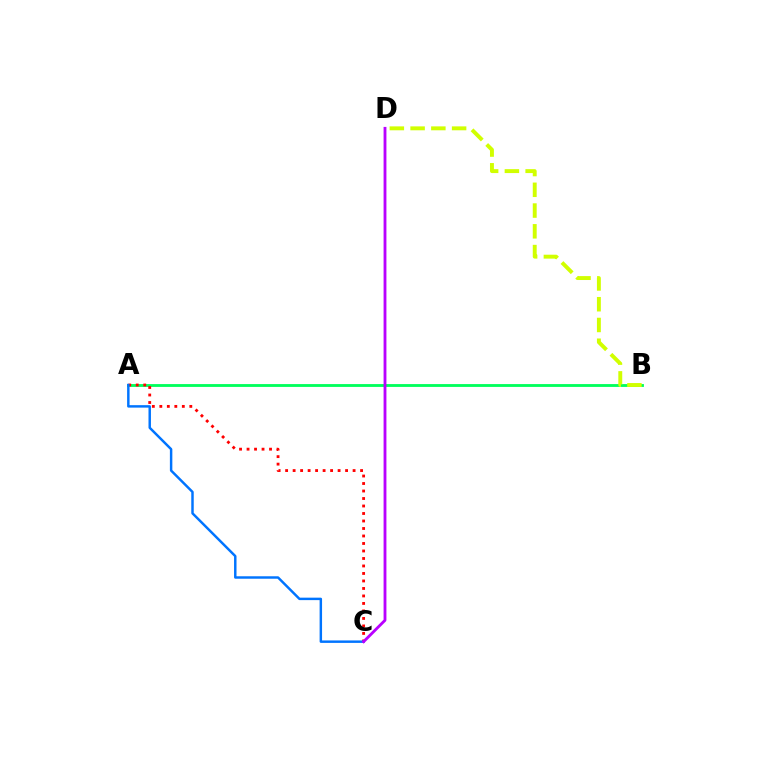{('A', 'B'): [{'color': '#00ff5c', 'line_style': 'solid', 'thickness': 2.04}], ('A', 'C'): [{'color': '#ff0000', 'line_style': 'dotted', 'thickness': 2.04}, {'color': '#0074ff', 'line_style': 'solid', 'thickness': 1.77}], ('B', 'D'): [{'color': '#d1ff00', 'line_style': 'dashed', 'thickness': 2.82}], ('C', 'D'): [{'color': '#b900ff', 'line_style': 'solid', 'thickness': 2.04}]}